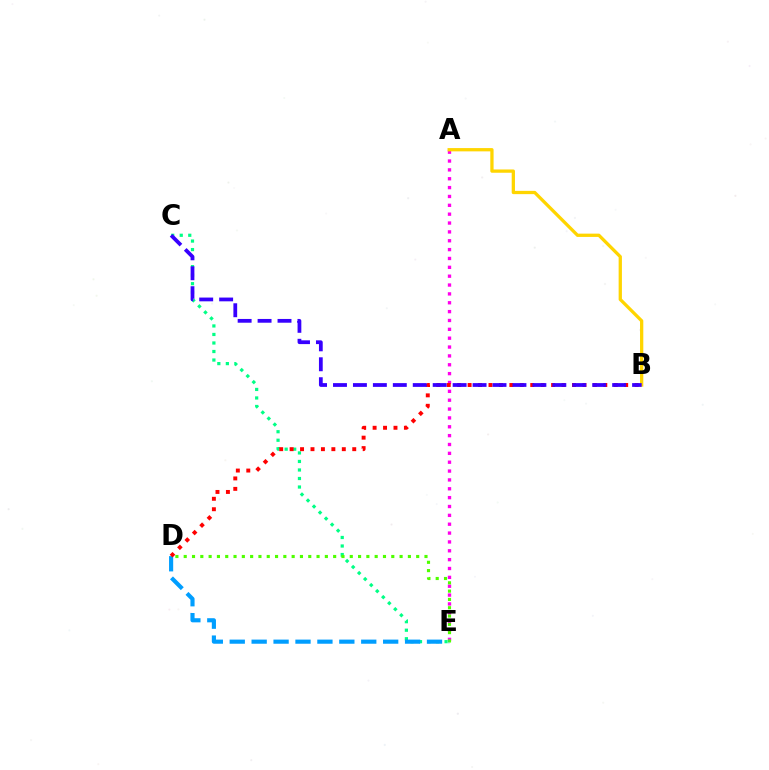{('A', 'E'): [{'color': '#ff00ed', 'line_style': 'dotted', 'thickness': 2.41}], ('C', 'E'): [{'color': '#00ff86', 'line_style': 'dotted', 'thickness': 2.32}], ('D', 'E'): [{'color': '#4fff00', 'line_style': 'dotted', 'thickness': 2.26}, {'color': '#009eff', 'line_style': 'dashed', 'thickness': 2.98}], ('B', 'D'): [{'color': '#ff0000', 'line_style': 'dotted', 'thickness': 2.84}], ('A', 'B'): [{'color': '#ffd500', 'line_style': 'solid', 'thickness': 2.36}], ('B', 'C'): [{'color': '#3700ff', 'line_style': 'dashed', 'thickness': 2.71}]}